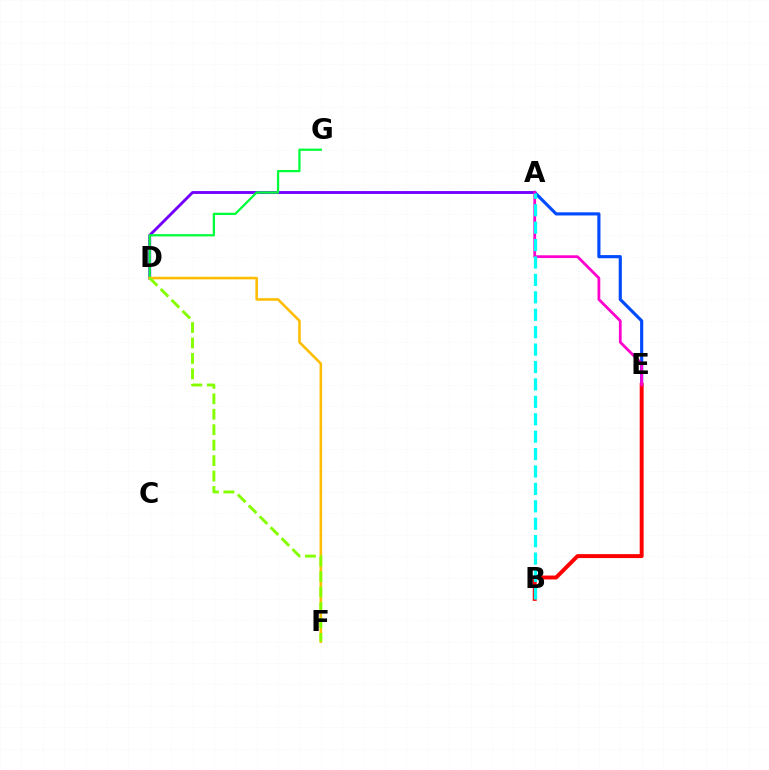{('A', 'E'): [{'color': '#004bff', 'line_style': 'solid', 'thickness': 2.26}, {'color': '#ff00cf', 'line_style': 'solid', 'thickness': 1.99}], ('A', 'D'): [{'color': '#7200ff', 'line_style': 'solid', 'thickness': 2.07}], ('D', 'G'): [{'color': '#00ff39', 'line_style': 'solid', 'thickness': 1.63}], ('B', 'E'): [{'color': '#ff0000', 'line_style': 'solid', 'thickness': 2.83}], ('D', 'F'): [{'color': '#ffbd00', 'line_style': 'solid', 'thickness': 1.85}, {'color': '#84ff00', 'line_style': 'dashed', 'thickness': 2.1}], ('A', 'B'): [{'color': '#00fff6', 'line_style': 'dashed', 'thickness': 2.37}]}